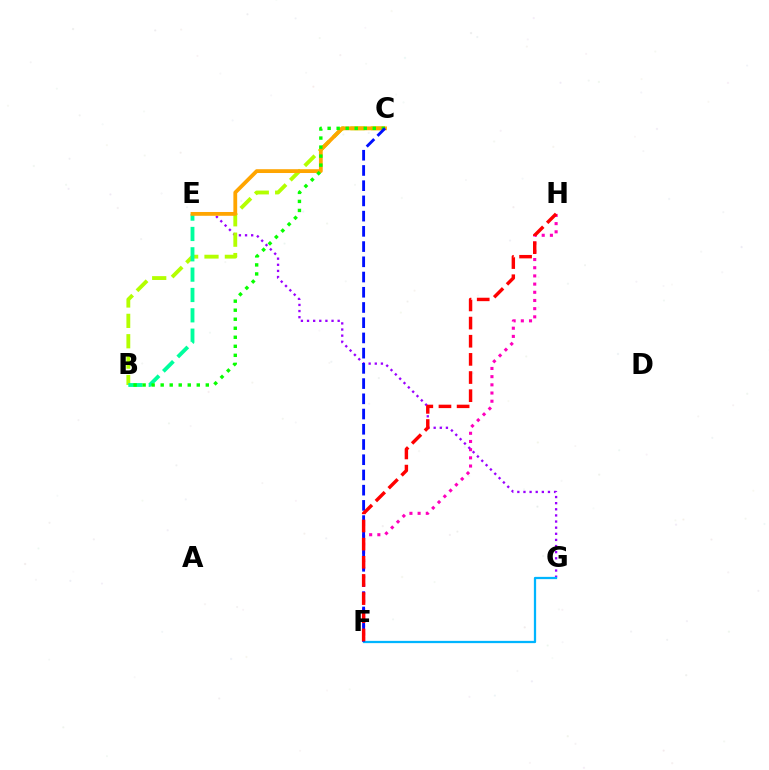{('F', 'H'): [{'color': '#ff00bd', 'line_style': 'dotted', 'thickness': 2.22}, {'color': '#ff0000', 'line_style': 'dashed', 'thickness': 2.47}], ('E', 'G'): [{'color': '#9b00ff', 'line_style': 'dotted', 'thickness': 1.66}], ('B', 'C'): [{'color': '#b3ff00', 'line_style': 'dashed', 'thickness': 2.77}, {'color': '#08ff00', 'line_style': 'dotted', 'thickness': 2.45}], ('F', 'G'): [{'color': '#00b5ff', 'line_style': 'solid', 'thickness': 1.63}], ('B', 'E'): [{'color': '#00ff9d', 'line_style': 'dashed', 'thickness': 2.76}], ('C', 'E'): [{'color': '#ffa500', 'line_style': 'solid', 'thickness': 2.74}], ('C', 'F'): [{'color': '#0010ff', 'line_style': 'dashed', 'thickness': 2.07}]}